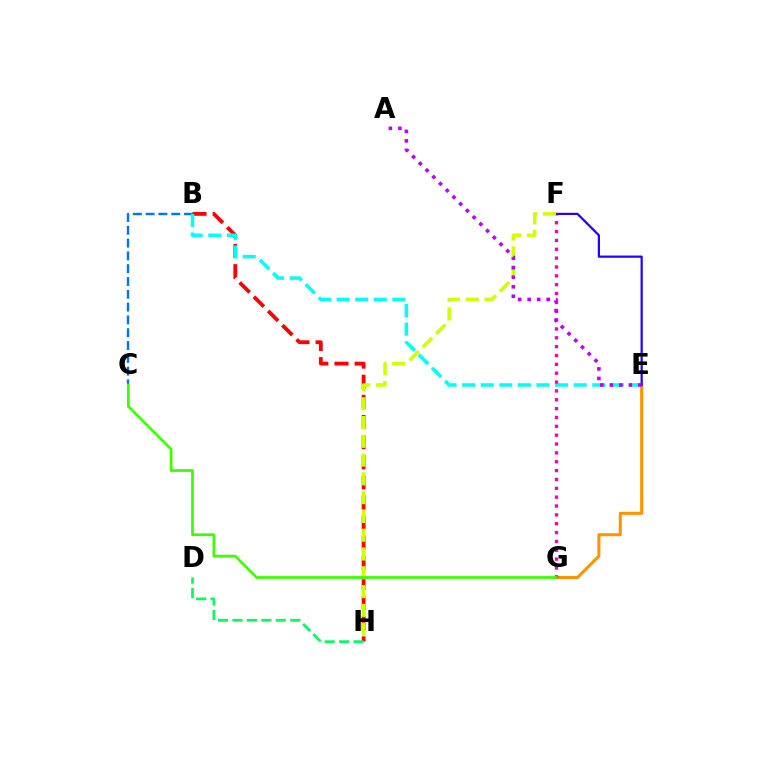{('B', 'C'): [{'color': '#0074ff', 'line_style': 'dashed', 'thickness': 1.74}], ('B', 'H'): [{'color': '#ff0000', 'line_style': 'dashed', 'thickness': 2.73}], ('D', 'H'): [{'color': '#00ff5c', 'line_style': 'dashed', 'thickness': 1.96}], ('E', 'G'): [{'color': '#ff9400', 'line_style': 'solid', 'thickness': 2.19}], ('B', 'E'): [{'color': '#00fff6', 'line_style': 'dashed', 'thickness': 2.53}], ('F', 'G'): [{'color': '#ff00ac', 'line_style': 'dotted', 'thickness': 2.41}], ('E', 'F'): [{'color': '#2500ff', 'line_style': 'solid', 'thickness': 1.6}], ('F', 'H'): [{'color': '#d1ff00', 'line_style': 'dashed', 'thickness': 2.55}], ('A', 'E'): [{'color': '#b900ff', 'line_style': 'dotted', 'thickness': 2.58}], ('C', 'G'): [{'color': '#3dff00', 'line_style': 'solid', 'thickness': 1.98}]}